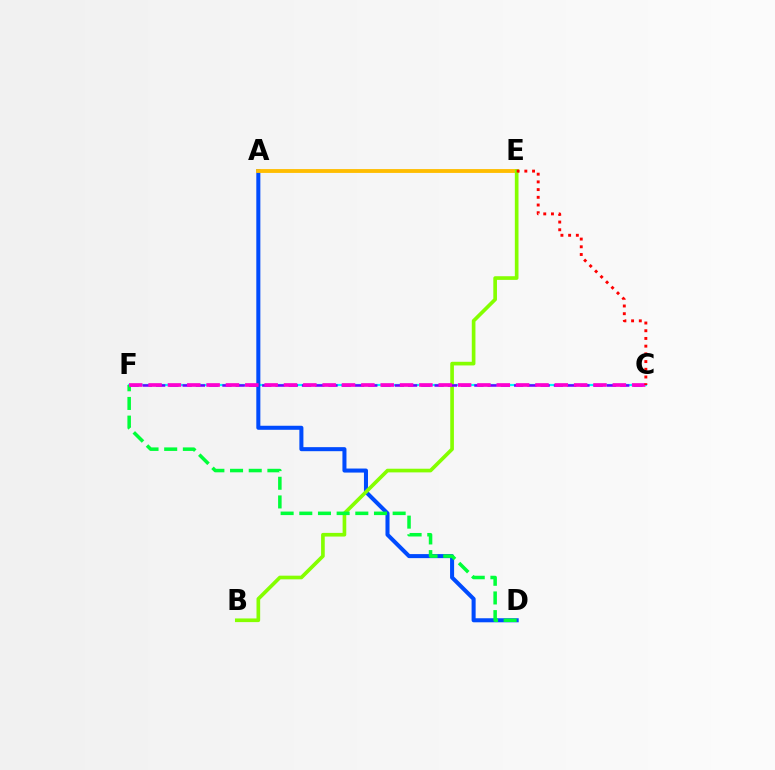{('C', 'F'): [{'color': '#00fff6', 'line_style': 'solid', 'thickness': 1.58}, {'color': '#7200ff', 'line_style': 'dashed', 'thickness': 1.8}, {'color': '#ff00cf', 'line_style': 'dashed', 'thickness': 2.63}], ('A', 'D'): [{'color': '#004bff', 'line_style': 'solid', 'thickness': 2.91}], ('A', 'E'): [{'color': '#ffbd00', 'line_style': 'solid', 'thickness': 2.77}], ('B', 'E'): [{'color': '#84ff00', 'line_style': 'solid', 'thickness': 2.64}], ('D', 'F'): [{'color': '#00ff39', 'line_style': 'dashed', 'thickness': 2.54}], ('C', 'E'): [{'color': '#ff0000', 'line_style': 'dotted', 'thickness': 2.1}]}